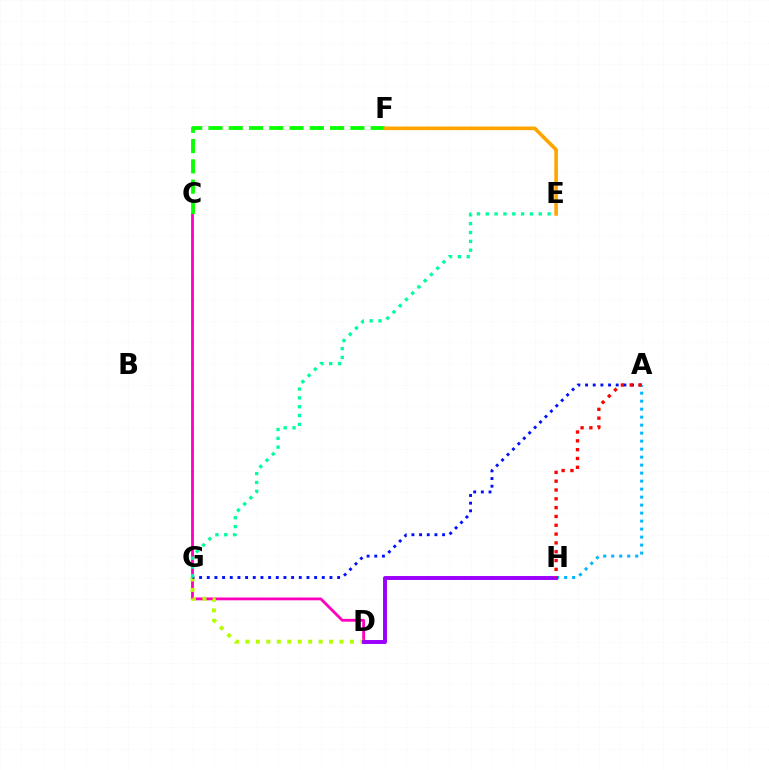{('C', 'D'): [{'color': '#ff00bd', 'line_style': 'solid', 'thickness': 2.02}], ('C', 'F'): [{'color': '#08ff00', 'line_style': 'dashed', 'thickness': 2.75}], ('E', 'F'): [{'color': '#ffa500', 'line_style': 'solid', 'thickness': 2.62}], ('D', 'G'): [{'color': '#b3ff00', 'line_style': 'dotted', 'thickness': 2.84}], ('A', 'G'): [{'color': '#0010ff', 'line_style': 'dotted', 'thickness': 2.08}], ('A', 'H'): [{'color': '#00b5ff', 'line_style': 'dotted', 'thickness': 2.17}, {'color': '#ff0000', 'line_style': 'dotted', 'thickness': 2.4}], ('D', 'H'): [{'color': '#9b00ff', 'line_style': 'solid', 'thickness': 2.83}], ('E', 'G'): [{'color': '#00ff9d', 'line_style': 'dotted', 'thickness': 2.4}]}